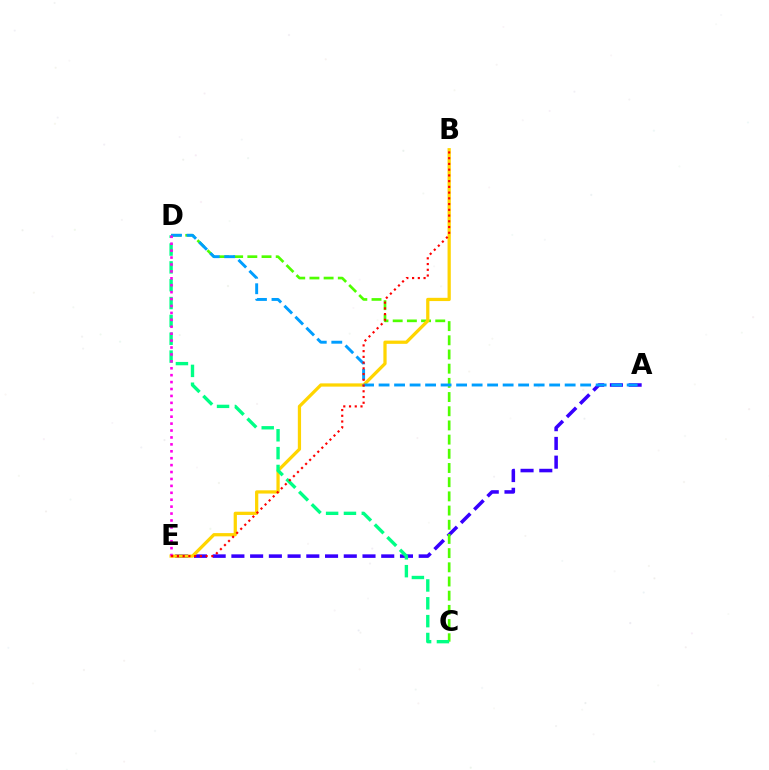{('A', 'E'): [{'color': '#3700ff', 'line_style': 'dashed', 'thickness': 2.54}], ('C', 'D'): [{'color': '#4fff00', 'line_style': 'dashed', 'thickness': 1.93}, {'color': '#00ff86', 'line_style': 'dashed', 'thickness': 2.42}], ('B', 'E'): [{'color': '#ffd500', 'line_style': 'solid', 'thickness': 2.33}, {'color': '#ff0000', 'line_style': 'dotted', 'thickness': 1.56}], ('A', 'D'): [{'color': '#009eff', 'line_style': 'dashed', 'thickness': 2.11}], ('D', 'E'): [{'color': '#ff00ed', 'line_style': 'dotted', 'thickness': 1.88}]}